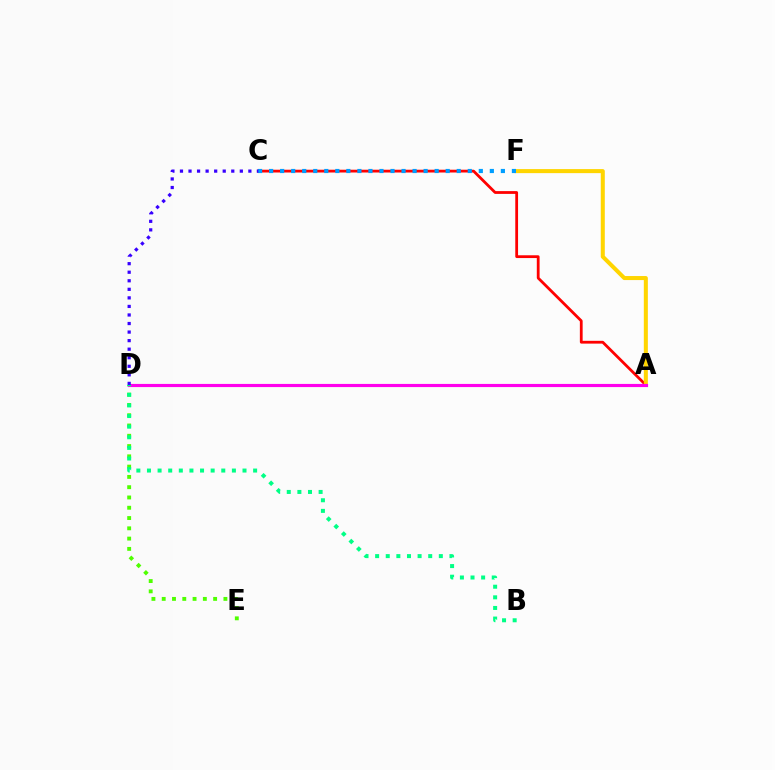{('A', 'C'): [{'color': '#ff0000', 'line_style': 'solid', 'thickness': 2.01}], ('D', 'E'): [{'color': '#4fff00', 'line_style': 'dotted', 'thickness': 2.79}], ('A', 'F'): [{'color': '#ffd500', 'line_style': 'solid', 'thickness': 2.91}], ('A', 'D'): [{'color': '#ff00ed', 'line_style': 'solid', 'thickness': 2.27}], ('B', 'D'): [{'color': '#00ff86', 'line_style': 'dotted', 'thickness': 2.88}], ('C', 'F'): [{'color': '#009eff', 'line_style': 'dotted', 'thickness': 3.0}], ('C', 'D'): [{'color': '#3700ff', 'line_style': 'dotted', 'thickness': 2.32}]}